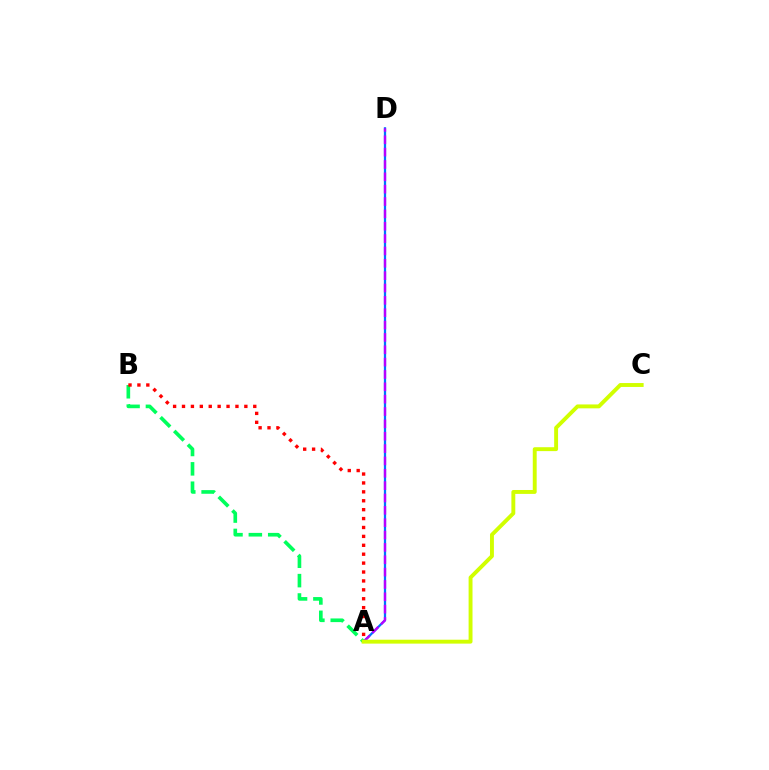{('A', 'D'): [{'color': '#0074ff', 'line_style': 'solid', 'thickness': 1.63}, {'color': '#b900ff', 'line_style': 'dashed', 'thickness': 1.68}], ('A', 'B'): [{'color': '#00ff5c', 'line_style': 'dashed', 'thickness': 2.63}, {'color': '#ff0000', 'line_style': 'dotted', 'thickness': 2.42}], ('A', 'C'): [{'color': '#d1ff00', 'line_style': 'solid', 'thickness': 2.81}]}